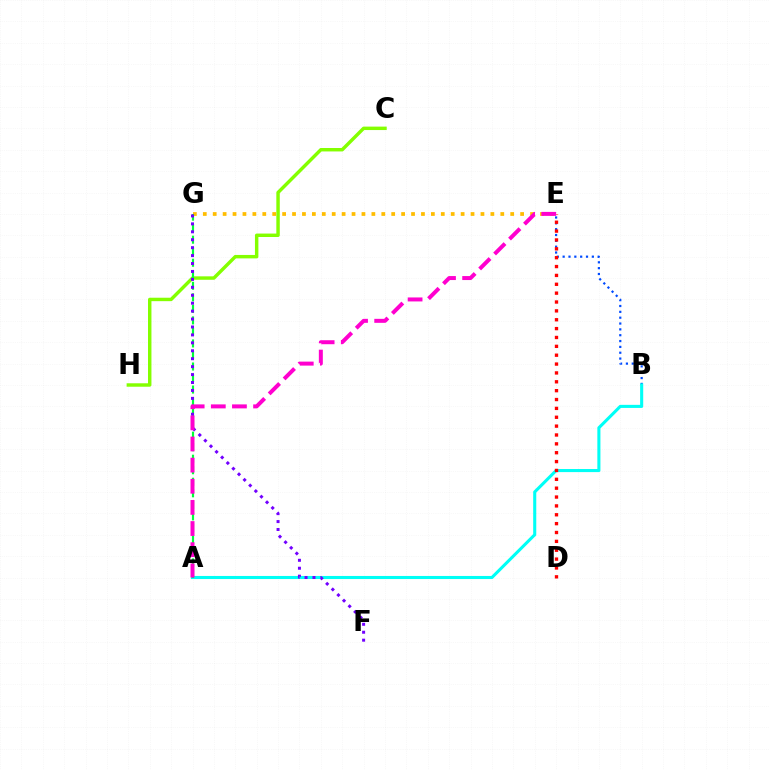{('C', 'H'): [{'color': '#84ff00', 'line_style': 'solid', 'thickness': 2.47}], ('E', 'G'): [{'color': '#ffbd00', 'line_style': 'dotted', 'thickness': 2.69}], ('B', 'E'): [{'color': '#004bff', 'line_style': 'dotted', 'thickness': 1.59}], ('A', 'B'): [{'color': '#00fff6', 'line_style': 'solid', 'thickness': 2.22}], ('A', 'G'): [{'color': '#00ff39', 'line_style': 'dashed', 'thickness': 1.57}], ('F', 'G'): [{'color': '#7200ff', 'line_style': 'dotted', 'thickness': 2.16}], ('D', 'E'): [{'color': '#ff0000', 'line_style': 'dotted', 'thickness': 2.41}], ('A', 'E'): [{'color': '#ff00cf', 'line_style': 'dashed', 'thickness': 2.87}]}